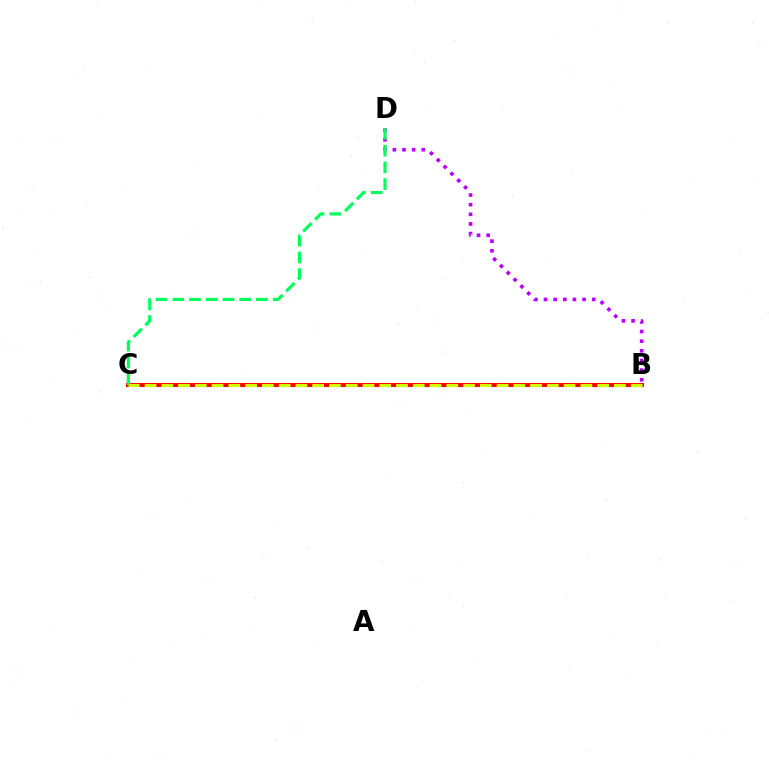{('B', 'D'): [{'color': '#b900ff', 'line_style': 'dotted', 'thickness': 2.62}], ('B', 'C'): [{'color': '#0074ff', 'line_style': 'dashed', 'thickness': 2.87}, {'color': '#ff0000', 'line_style': 'solid', 'thickness': 2.88}, {'color': '#d1ff00', 'line_style': 'dashed', 'thickness': 2.28}], ('C', 'D'): [{'color': '#00ff5c', 'line_style': 'dashed', 'thickness': 2.27}]}